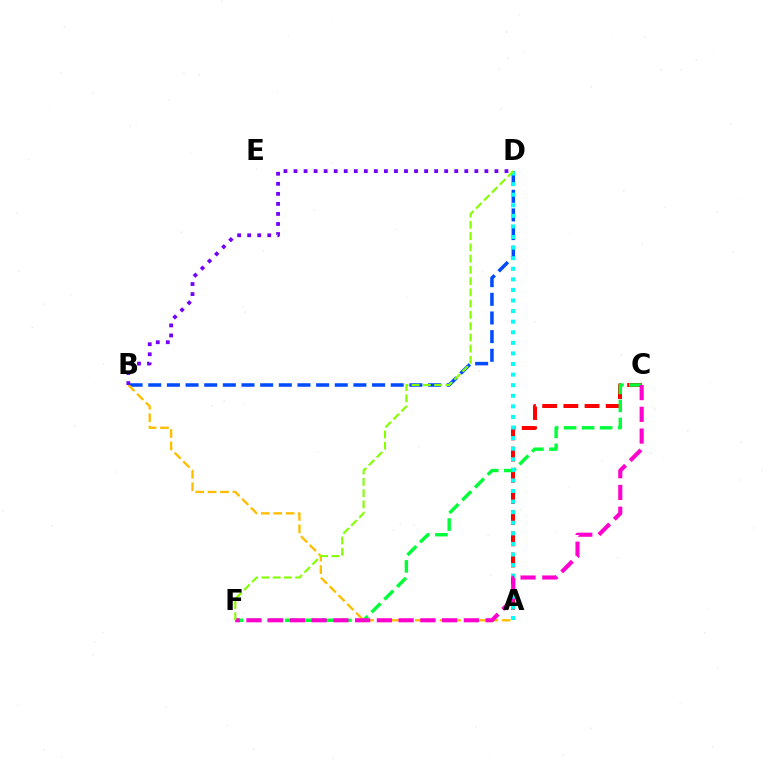{('A', 'C'): [{'color': '#ff0000', 'line_style': 'dashed', 'thickness': 2.88}], ('C', 'F'): [{'color': '#00ff39', 'line_style': 'dashed', 'thickness': 2.45}, {'color': '#ff00cf', 'line_style': 'dashed', 'thickness': 2.95}], ('B', 'D'): [{'color': '#004bff', 'line_style': 'dashed', 'thickness': 2.53}, {'color': '#7200ff', 'line_style': 'dotted', 'thickness': 2.73}], ('A', 'D'): [{'color': '#00fff6', 'line_style': 'dotted', 'thickness': 2.88}], ('A', 'B'): [{'color': '#ffbd00', 'line_style': 'dashed', 'thickness': 1.69}], ('D', 'F'): [{'color': '#84ff00', 'line_style': 'dashed', 'thickness': 1.53}]}